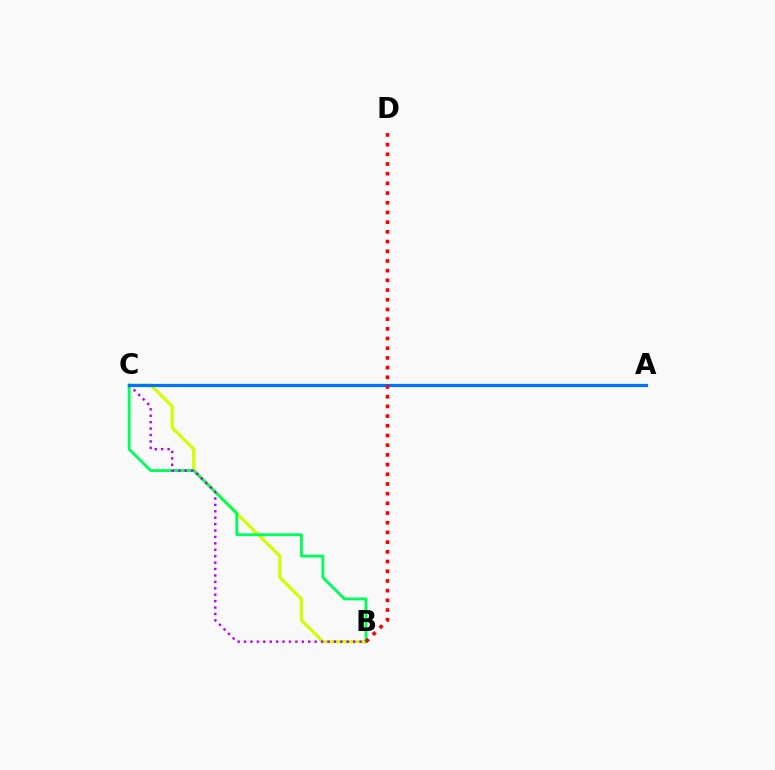{('B', 'C'): [{'color': '#d1ff00', 'line_style': 'solid', 'thickness': 2.28}, {'color': '#00ff5c', 'line_style': 'solid', 'thickness': 2.06}, {'color': '#b900ff', 'line_style': 'dotted', 'thickness': 1.74}], ('A', 'C'): [{'color': '#0074ff', 'line_style': 'solid', 'thickness': 2.28}], ('B', 'D'): [{'color': '#ff0000', 'line_style': 'dotted', 'thickness': 2.63}]}